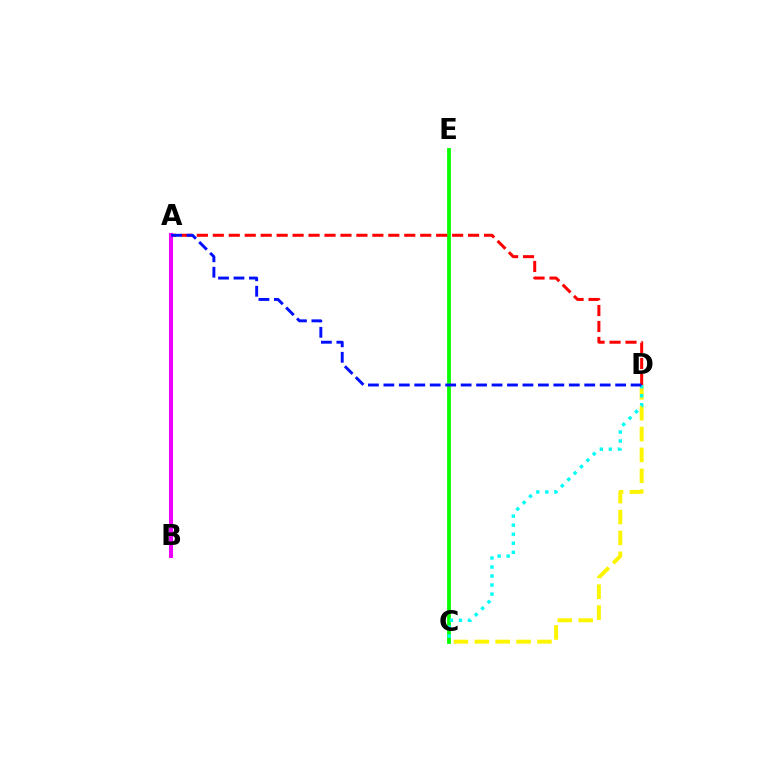{('C', 'E'): [{'color': '#08ff00', 'line_style': 'solid', 'thickness': 2.72}], ('A', 'D'): [{'color': '#ff0000', 'line_style': 'dashed', 'thickness': 2.17}, {'color': '#0010ff', 'line_style': 'dashed', 'thickness': 2.1}], ('C', 'D'): [{'color': '#fcf500', 'line_style': 'dashed', 'thickness': 2.84}, {'color': '#00fff6', 'line_style': 'dotted', 'thickness': 2.45}], ('A', 'B'): [{'color': '#ee00ff', 'line_style': 'solid', 'thickness': 2.91}]}